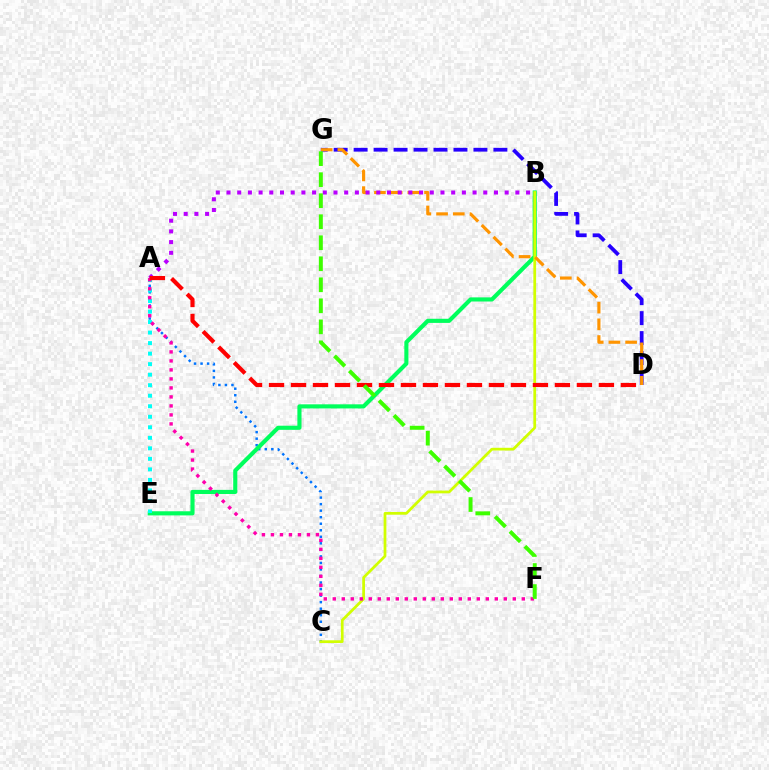{('A', 'C'): [{'color': '#0074ff', 'line_style': 'dotted', 'thickness': 1.78}], ('D', 'G'): [{'color': '#2500ff', 'line_style': 'dashed', 'thickness': 2.71}, {'color': '#ff9400', 'line_style': 'dashed', 'thickness': 2.27}], ('B', 'E'): [{'color': '#00ff5c', 'line_style': 'solid', 'thickness': 2.97}], ('B', 'C'): [{'color': '#d1ff00', 'line_style': 'solid', 'thickness': 1.98}], ('A', 'B'): [{'color': '#b900ff', 'line_style': 'dotted', 'thickness': 2.91}], ('A', 'E'): [{'color': '#00fff6', 'line_style': 'dotted', 'thickness': 2.86}], ('A', 'F'): [{'color': '#ff00ac', 'line_style': 'dotted', 'thickness': 2.45}], ('A', 'D'): [{'color': '#ff0000', 'line_style': 'dashed', 'thickness': 2.99}], ('F', 'G'): [{'color': '#3dff00', 'line_style': 'dashed', 'thickness': 2.86}]}